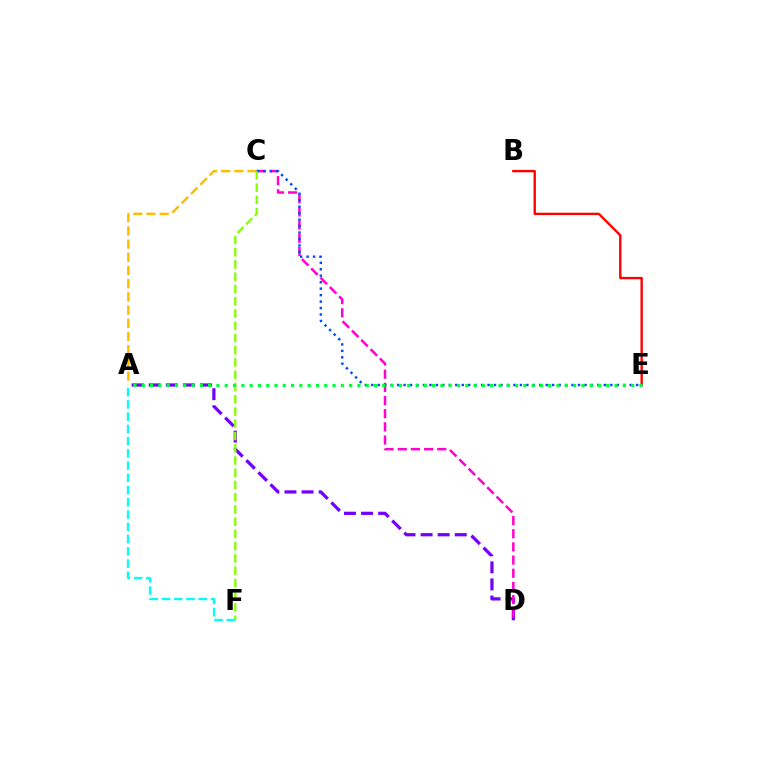{('A', 'D'): [{'color': '#7200ff', 'line_style': 'dashed', 'thickness': 2.32}], ('B', 'E'): [{'color': '#ff0000', 'line_style': 'solid', 'thickness': 1.7}], ('C', 'D'): [{'color': '#ff00cf', 'line_style': 'dashed', 'thickness': 1.79}], ('A', 'C'): [{'color': '#ffbd00', 'line_style': 'dashed', 'thickness': 1.79}], ('C', 'E'): [{'color': '#004bff', 'line_style': 'dotted', 'thickness': 1.76}], ('C', 'F'): [{'color': '#84ff00', 'line_style': 'dashed', 'thickness': 1.66}], ('A', 'E'): [{'color': '#00ff39', 'line_style': 'dotted', 'thickness': 2.25}], ('A', 'F'): [{'color': '#00fff6', 'line_style': 'dashed', 'thickness': 1.66}]}